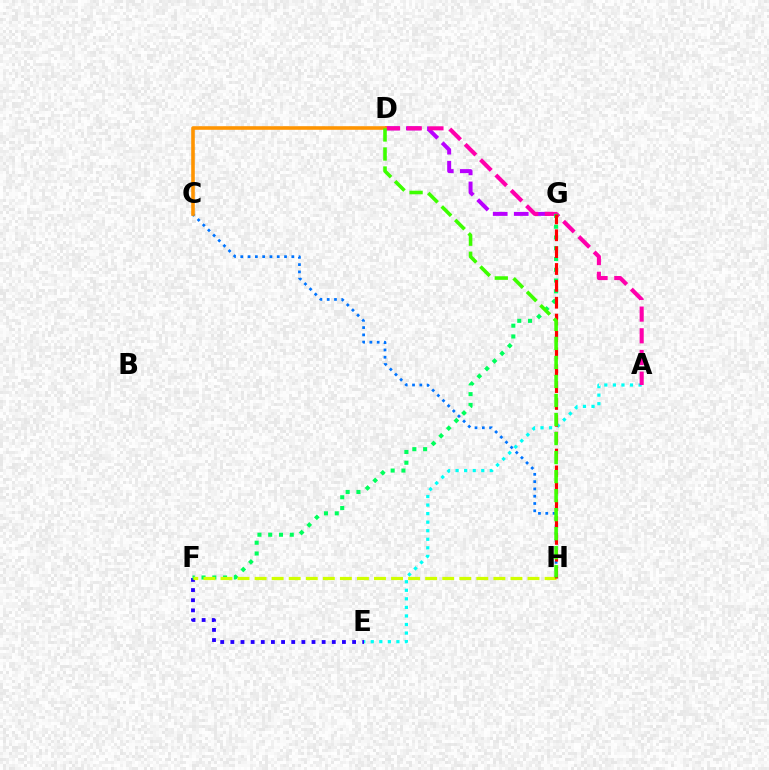{('A', 'E'): [{'color': '#00fff6', 'line_style': 'dotted', 'thickness': 2.32}], ('D', 'G'): [{'color': '#b900ff', 'line_style': 'dashed', 'thickness': 2.86}], ('A', 'D'): [{'color': '#ff00ac', 'line_style': 'dashed', 'thickness': 2.95}], ('C', 'H'): [{'color': '#0074ff', 'line_style': 'dotted', 'thickness': 1.98}], ('E', 'F'): [{'color': '#2500ff', 'line_style': 'dotted', 'thickness': 2.76}], ('F', 'G'): [{'color': '#00ff5c', 'line_style': 'dotted', 'thickness': 2.93}], ('F', 'H'): [{'color': '#d1ff00', 'line_style': 'dashed', 'thickness': 2.32}], ('G', 'H'): [{'color': '#ff0000', 'line_style': 'dashed', 'thickness': 2.29}], ('C', 'D'): [{'color': '#ff9400', 'line_style': 'solid', 'thickness': 2.59}], ('D', 'H'): [{'color': '#3dff00', 'line_style': 'dashed', 'thickness': 2.58}]}